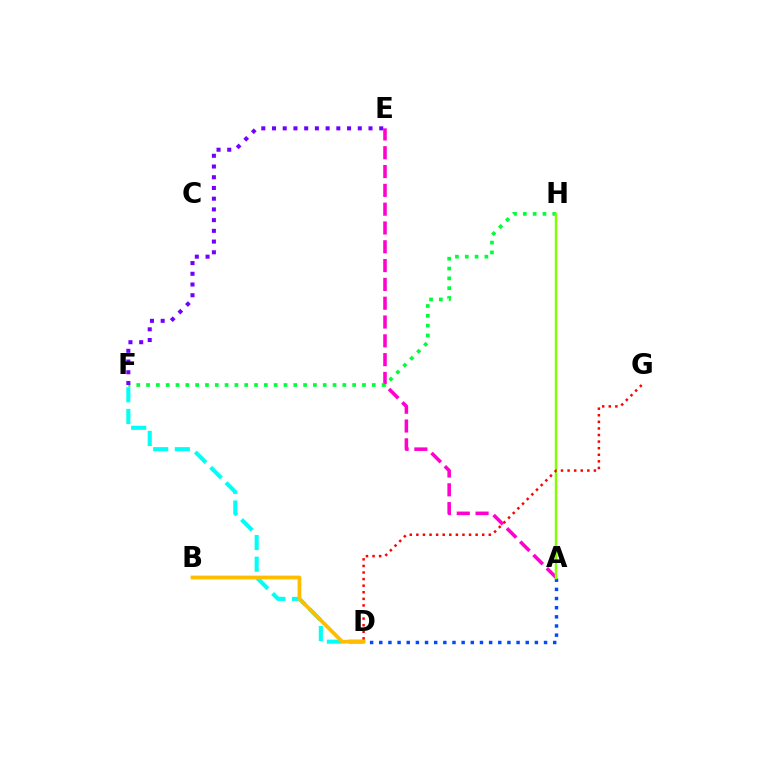{('D', 'F'): [{'color': '#00fff6', 'line_style': 'dashed', 'thickness': 2.95}], ('A', 'E'): [{'color': '#ff00cf', 'line_style': 'dashed', 'thickness': 2.56}], ('A', 'D'): [{'color': '#004bff', 'line_style': 'dotted', 'thickness': 2.49}], ('F', 'H'): [{'color': '#00ff39', 'line_style': 'dotted', 'thickness': 2.67}], ('A', 'H'): [{'color': '#84ff00', 'line_style': 'solid', 'thickness': 1.79}], ('B', 'D'): [{'color': '#ffbd00', 'line_style': 'solid', 'thickness': 2.7}], ('D', 'G'): [{'color': '#ff0000', 'line_style': 'dotted', 'thickness': 1.79}], ('E', 'F'): [{'color': '#7200ff', 'line_style': 'dotted', 'thickness': 2.91}]}